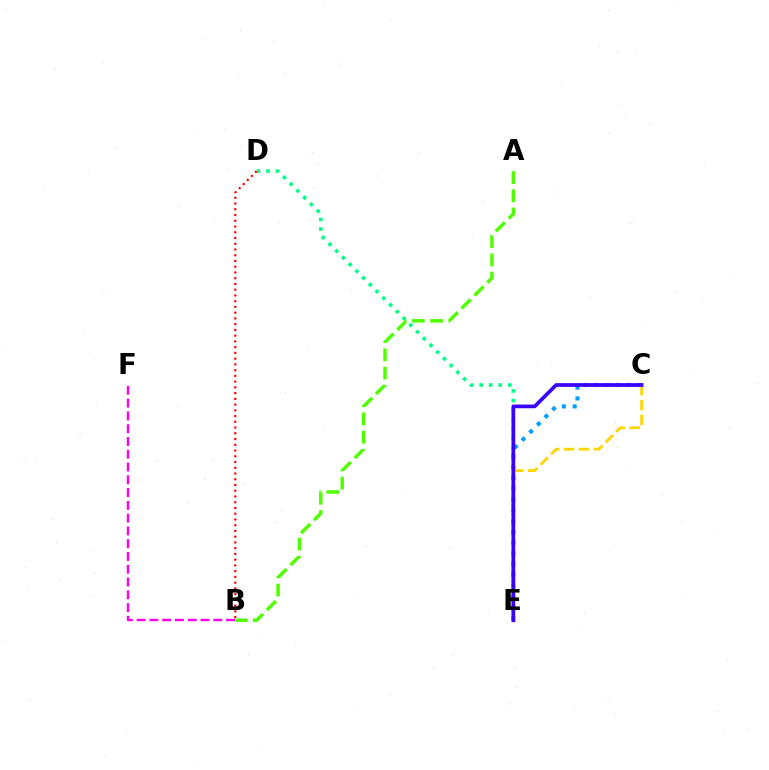{('C', 'E'): [{'color': '#009eff', 'line_style': 'dotted', 'thickness': 2.93}, {'color': '#ffd500', 'line_style': 'dashed', 'thickness': 2.02}, {'color': '#3700ff', 'line_style': 'solid', 'thickness': 2.66}], ('B', 'F'): [{'color': '#ff00ed', 'line_style': 'dashed', 'thickness': 1.74}], ('D', 'E'): [{'color': '#00ff86', 'line_style': 'dotted', 'thickness': 2.59}], ('B', 'D'): [{'color': '#ff0000', 'line_style': 'dotted', 'thickness': 1.56}], ('A', 'B'): [{'color': '#4fff00', 'line_style': 'dashed', 'thickness': 2.48}]}